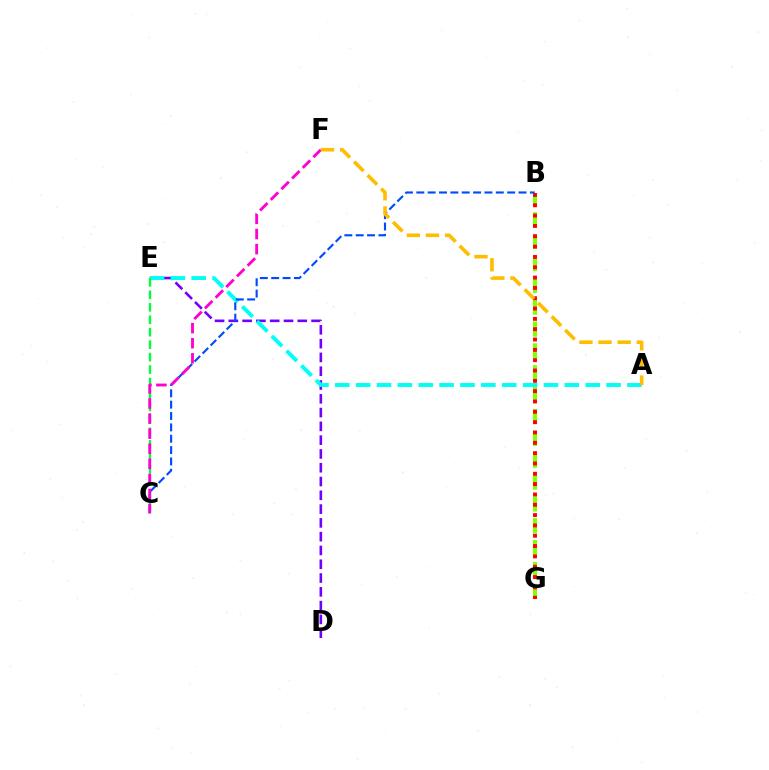{('B', 'G'): [{'color': '#84ff00', 'line_style': 'dashed', 'thickness': 2.97}, {'color': '#ff0000', 'line_style': 'dotted', 'thickness': 2.81}], ('D', 'E'): [{'color': '#7200ff', 'line_style': 'dashed', 'thickness': 1.87}], ('A', 'E'): [{'color': '#00fff6', 'line_style': 'dashed', 'thickness': 2.84}], ('C', 'E'): [{'color': '#00ff39', 'line_style': 'dashed', 'thickness': 1.69}], ('B', 'C'): [{'color': '#004bff', 'line_style': 'dashed', 'thickness': 1.54}], ('C', 'F'): [{'color': '#ff00cf', 'line_style': 'dashed', 'thickness': 2.05}], ('A', 'F'): [{'color': '#ffbd00', 'line_style': 'dashed', 'thickness': 2.6}]}